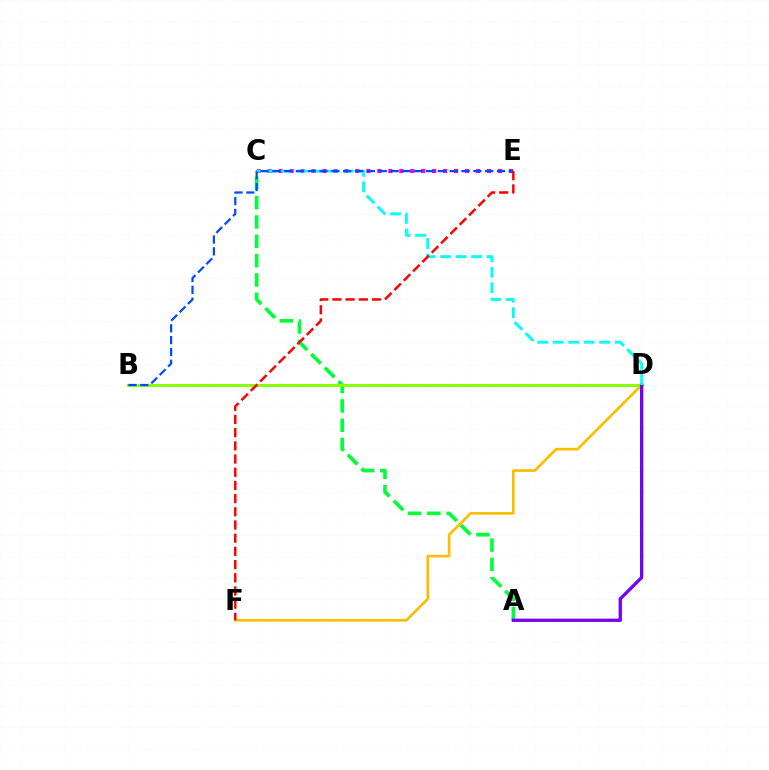{('C', 'E'): [{'color': '#ff00cf', 'line_style': 'dotted', 'thickness': 2.98}], ('A', 'C'): [{'color': '#00ff39', 'line_style': 'dashed', 'thickness': 2.63}], ('D', 'F'): [{'color': '#ffbd00', 'line_style': 'solid', 'thickness': 1.92}], ('B', 'D'): [{'color': '#84ff00', 'line_style': 'solid', 'thickness': 2.09}], ('A', 'D'): [{'color': '#7200ff', 'line_style': 'solid', 'thickness': 2.37}], ('C', 'D'): [{'color': '#00fff6', 'line_style': 'dashed', 'thickness': 2.1}], ('E', 'F'): [{'color': '#ff0000', 'line_style': 'dashed', 'thickness': 1.79}], ('B', 'E'): [{'color': '#004bff', 'line_style': 'dashed', 'thickness': 1.61}]}